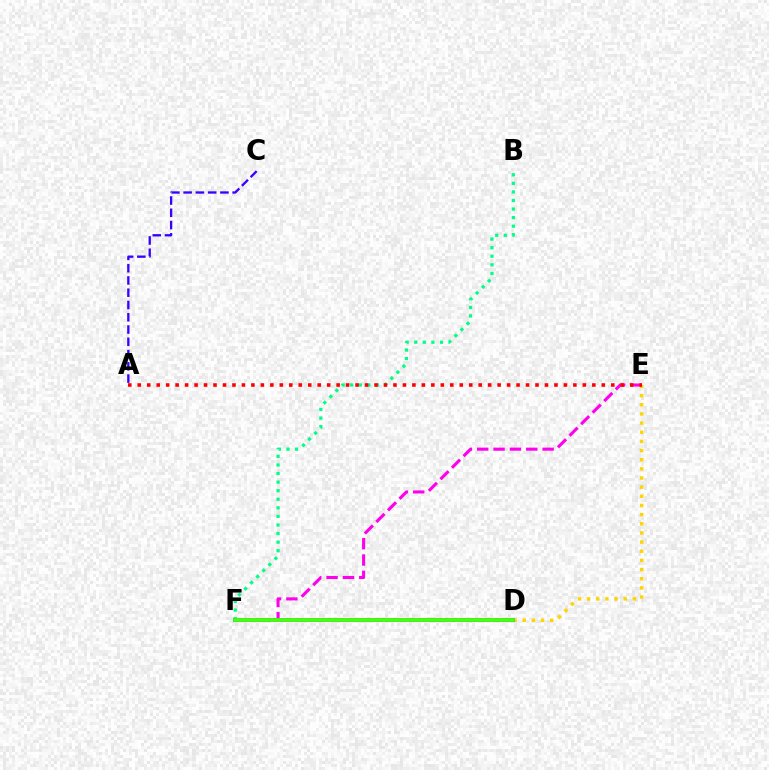{('D', 'E'): [{'color': '#ffd500', 'line_style': 'dotted', 'thickness': 2.49}], ('B', 'F'): [{'color': '#00ff86', 'line_style': 'dotted', 'thickness': 2.33}], ('E', 'F'): [{'color': '#ff00ed', 'line_style': 'dashed', 'thickness': 2.22}], ('D', 'F'): [{'color': '#009eff', 'line_style': 'solid', 'thickness': 2.82}, {'color': '#4fff00', 'line_style': 'solid', 'thickness': 2.6}], ('A', 'E'): [{'color': '#ff0000', 'line_style': 'dotted', 'thickness': 2.57}], ('A', 'C'): [{'color': '#3700ff', 'line_style': 'dashed', 'thickness': 1.67}]}